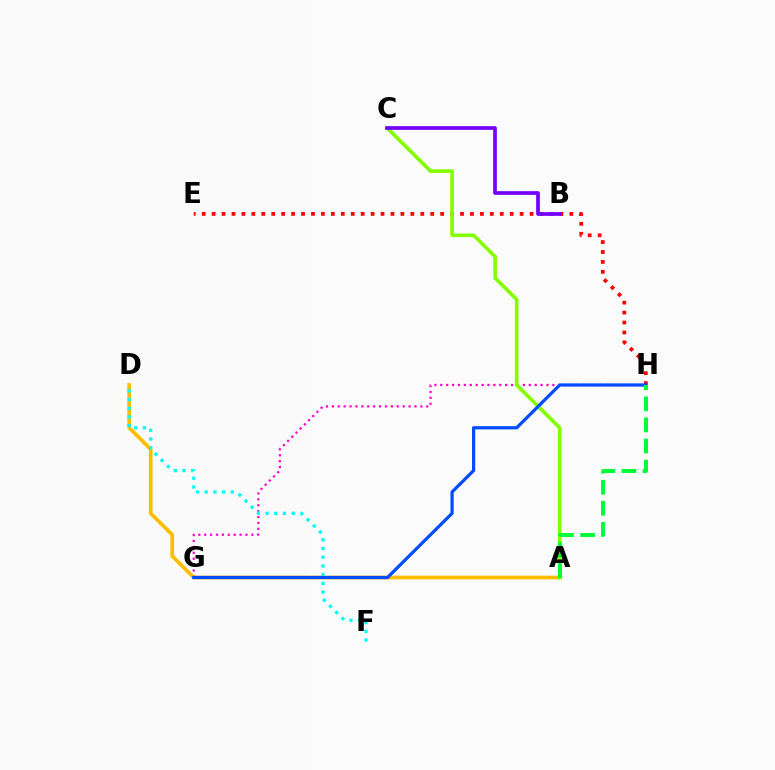{('G', 'H'): [{'color': '#ff00cf', 'line_style': 'dotted', 'thickness': 1.6}, {'color': '#004bff', 'line_style': 'solid', 'thickness': 2.31}], ('E', 'H'): [{'color': '#ff0000', 'line_style': 'dotted', 'thickness': 2.7}], ('A', 'D'): [{'color': '#ffbd00', 'line_style': 'solid', 'thickness': 2.66}], ('D', 'F'): [{'color': '#00fff6', 'line_style': 'dotted', 'thickness': 2.37}], ('A', 'C'): [{'color': '#84ff00', 'line_style': 'solid', 'thickness': 2.63}], ('A', 'H'): [{'color': '#00ff39', 'line_style': 'dashed', 'thickness': 2.86}], ('B', 'C'): [{'color': '#7200ff', 'line_style': 'solid', 'thickness': 2.67}]}